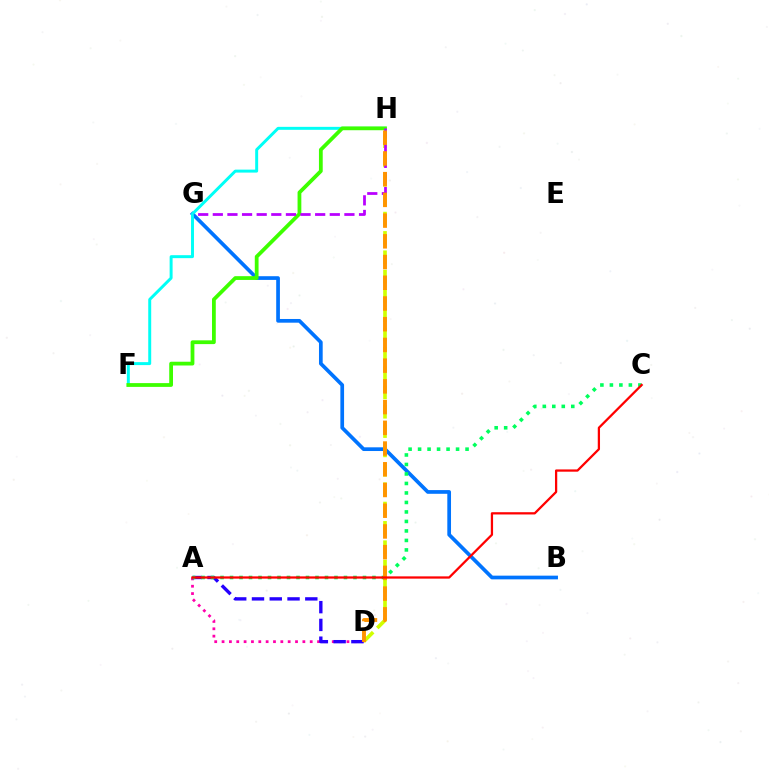{('B', 'G'): [{'color': '#0074ff', 'line_style': 'solid', 'thickness': 2.67}], ('A', 'D'): [{'color': '#ff00ac', 'line_style': 'dotted', 'thickness': 2.0}, {'color': '#2500ff', 'line_style': 'dashed', 'thickness': 2.41}], ('D', 'H'): [{'color': '#d1ff00', 'line_style': 'dashed', 'thickness': 2.63}, {'color': '#ff9400', 'line_style': 'dashed', 'thickness': 2.82}], ('F', 'H'): [{'color': '#00fff6', 'line_style': 'solid', 'thickness': 2.13}, {'color': '#3dff00', 'line_style': 'solid', 'thickness': 2.72}], ('A', 'C'): [{'color': '#00ff5c', 'line_style': 'dotted', 'thickness': 2.58}, {'color': '#ff0000', 'line_style': 'solid', 'thickness': 1.63}], ('G', 'H'): [{'color': '#b900ff', 'line_style': 'dashed', 'thickness': 1.99}]}